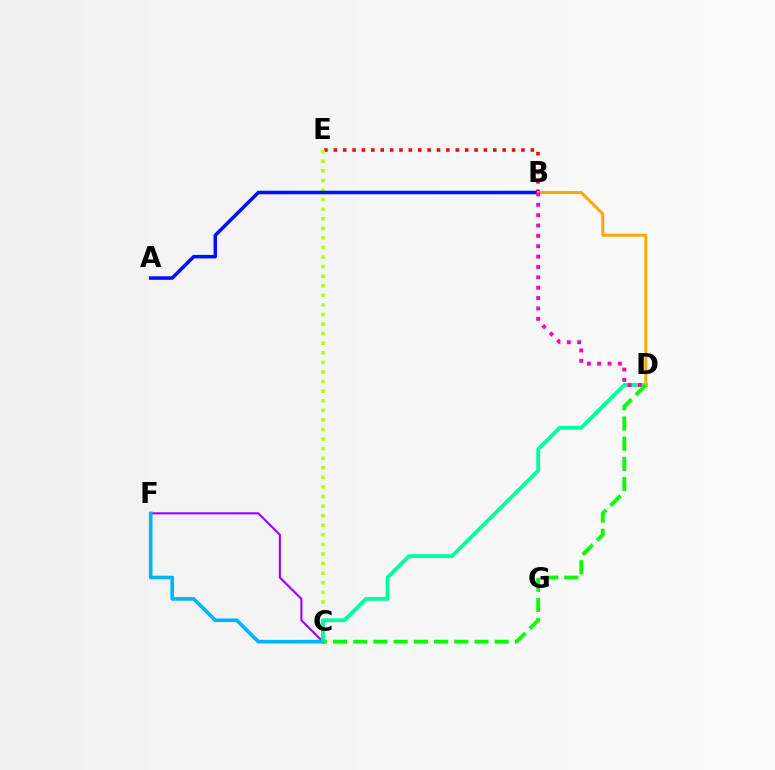{('B', 'E'): [{'color': '#ff0000', 'line_style': 'dotted', 'thickness': 2.55}], ('C', 'F'): [{'color': '#9b00ff', 'line_style': 'solid', 'thickness': 1.51}, {'color': '#00b5ff', 'line_style': 'solid', 'thickness': 2.62}], ('C', 'E'): [{'color': '#b3ff00', 'line_style': 'dotted', 'thickness': 2.6}], ('C', 'D'): [{'color': '#00ff9d', 'line_style': 'solid', 'thickness': 2.75}, {'color': '#08ff00', 'line_style': 'dashed', 'thickness': 2.74}], ('A', 'B'): [{'color': '#0010ff', 'line_style': 'solid', 'thickness': 2.52}], ('B', 'D'): [{'color': '#ffa500', 'line_style': 'solid', 'thickness': 2.1}, {'color': '#ff00bd', 'line_style': 'dotted', 'thickness': 2.81}]}